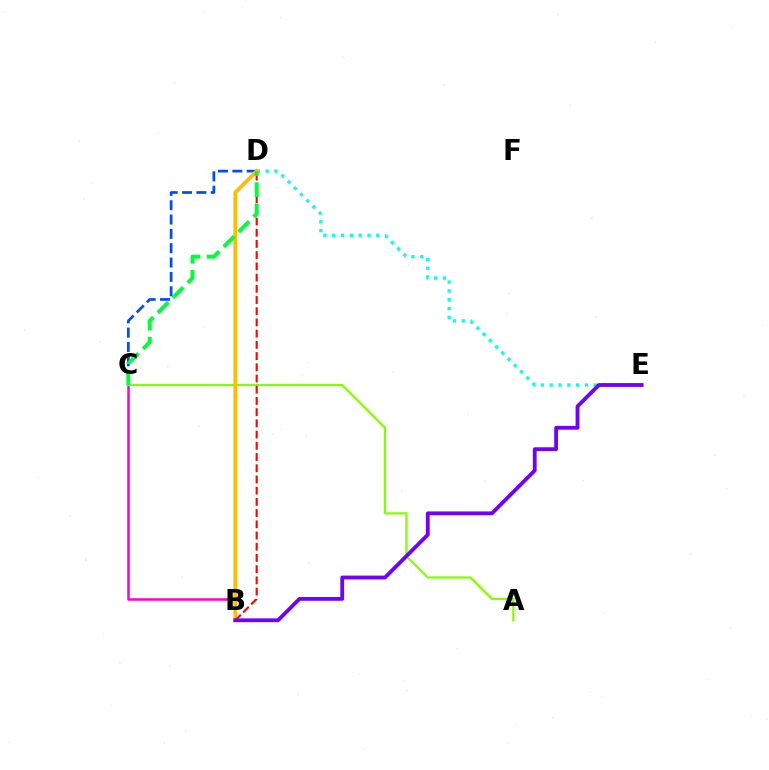{('D', 'E'): [{'color': '#00fff6', 'line_style': 'dotted', 'thickness': 2.39}], ('B', 'C'): [{'color': '#ff00cf', 'line_style': 'solid', 'thickness': 1.82}], ('C', 'D'): [{'color': '#004bff', 'line_style': 'dashed', 'thickness': 1.95}, {'color': '#00ff39', 'line_style': 'dashed', 'thickness': 2.87}], ('A', 'C'): [{'color': '#84ff00', 'line_style': 'solid', 'thickness': 1.61}], ('B', 'D'): [{'color': '#ffbd00', 'line_style': 'solid', 'thickness': 2.76}, {'color': '#ff0000', 'line_style': 'dashed', 'thickness': 1.52}], ('B', 'E'): [{'color': '#7200ff', 'line_style': 'solid', 'thickness': 2.75}]}